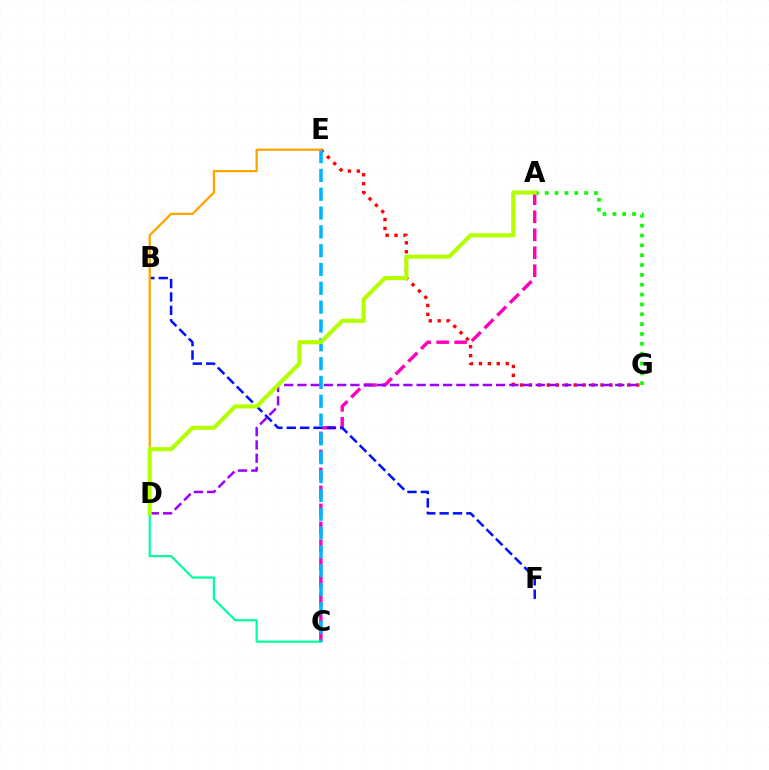{('A', 'C'): [{'color': '#ff00bd', 'line_style': 'dashed', 'thickness': 2.44}], ('E', 'G'): [{'color': '#ff0000', 'line_style': 'dotted', 'thickness': 2.43}], ('B', 'F'): [{'color': '#0010ff', 'line_style': 'dashed', 'thickness': 1.82}], ('A', 'G'): [{'color': '#08ff00', 'line_style': 'dotted', 'thickness': 2.67}], ('C', 'D'): [{'color': '#00ff9d', 'line_style': 'solid', 'thickness': 1.59}], ('D', 'G'): [{'color': '#9b00ff', 'line_style': 'dashed', 'thickness': 1.8}], ('C', 'E'): [{'color': '#00b5ff', 'line_style': 'dashed', 'thickness': 2.56}], ('D', 'E'): [{'color': '#ffa500', 'line_style': 'solid', 'thickness': 1.64}], ('A', 'D'): [{'color': '#b3ff00', 'line_style': 'solid', 'thickness': 2.95}]}